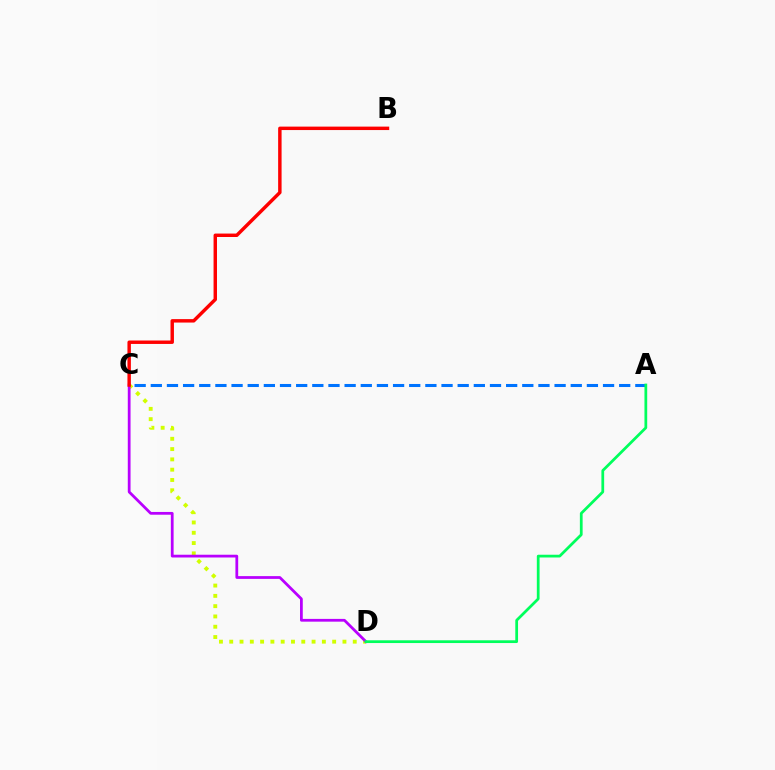{('C', 'D'): [{'color': '#d1ff00', 'line_style': 'dotted', 'thickness': 2.8}, {'color': '#b900ff', 'line_style': 'solid', 'thickness': 1.99}], ('A', 'C'): [{'color': '#0074ff', 'line_style': 'dashed', 'thickness': 2.19}], ('B', 'C'): [{'color': '#ff0000', 'line_style': 'solid', 'thickness': 2.48}], ('A', 'D'): [{'color': '#00ff5c', 'line_style': 'solid', 'thickness': 1.98}]}